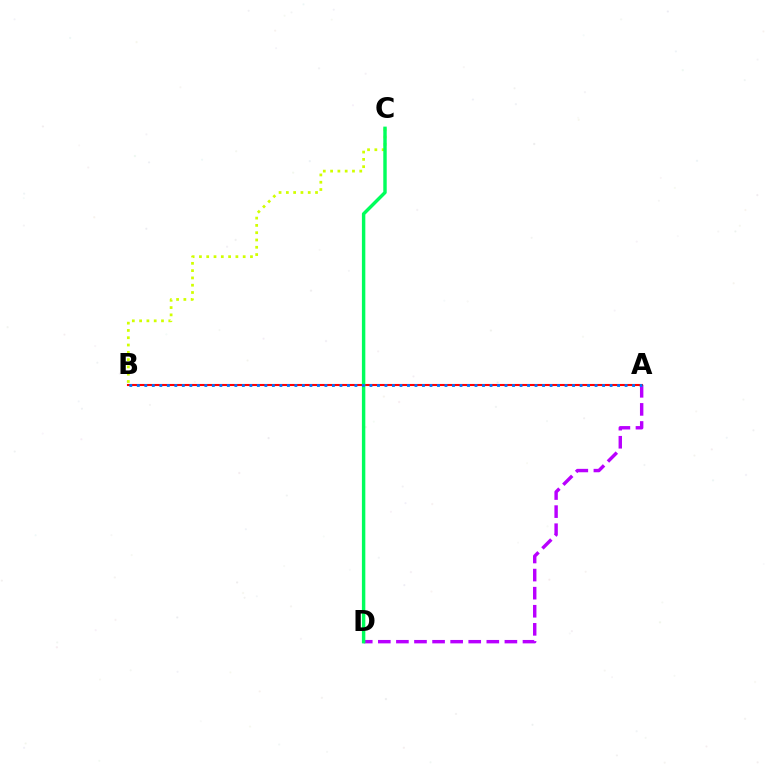{('A', 'D'): [{'color': '#b900ff', 'line_style': 'dashed', 'thickness': 2.46}], ('B', 'C'): [{'color': '#d1ff00', 'line_style': 'dotted', 'thickness': 1.98}], ('A', 'B'): [{'color': '#ff0000', 'line_style': 'solid', 'thickness': 1.5}, {'color': '#0074ff', 'line_style': 'dotted', 'thickness': 2.04}], ('C', 'D'): [{'color': '#00ff5c', 'line_style': 'solid', 'thickness': 2.47}]}